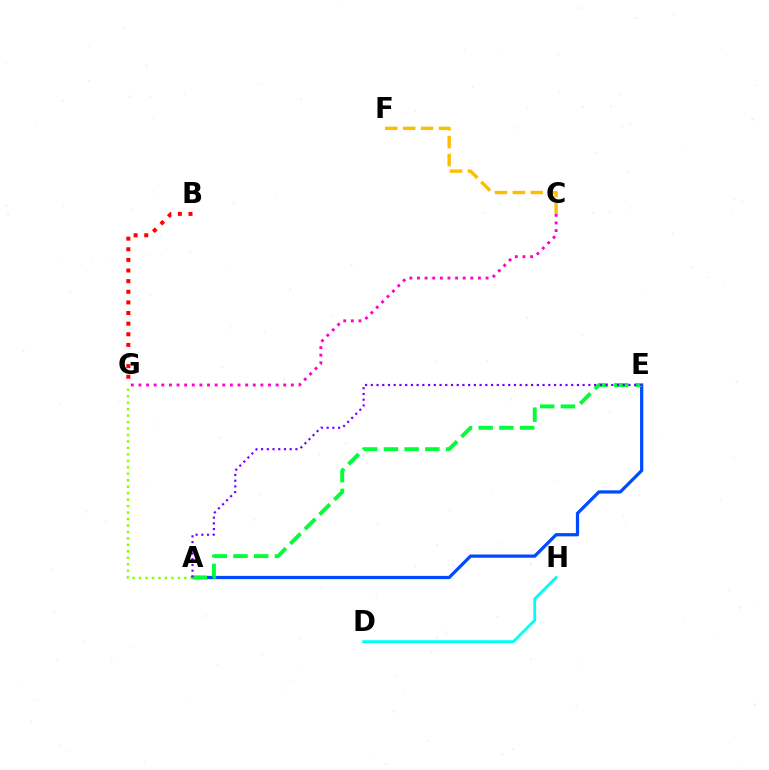{('C', 'F'): [{'color': '#ffbd00', 'line_style': 'dashed', 'thickness': 2.44}], ('D', 'H'): [{'color': '#00fff6', 'line_style': 'solid', 'thickness': 2.03}], ('A', 'E'): [{'color': '#004bff', 'line_style': 'solid', 'thickness': 2.33}, {'color': '#00ff39', 'line_style': 'dashed', 'thickness': 2.82}, {'color': '#7200ff', 'line_style': 'dotted', 'thickness': 1.56}], ('C', 'G'): [{'color': '#ff00cf', 'line_style': 'dotted', 'thickness': 2.07}], ('A', 'G'): [{'color': '#84ff00', 'line_style': 'dotted', 'thickness': 1.76}], ('B', 'G'): [{'color': '#ff0000', 'line_style': 'dotted', 'thickness': 2.89}]}